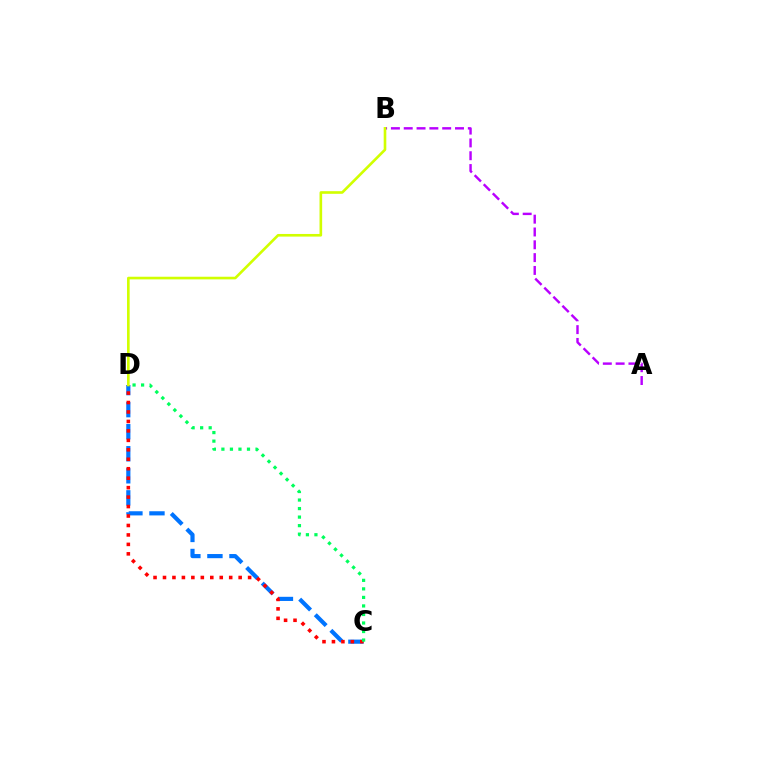{('C', 'D'): [{'color': '#0074ff', 'line_style': 'dashed', 'thickness': 3.0}, {'color': '#ff0000', 'line_style': 'dotted', 'thickness': 2.57}, {'color': '#00ff5c', 'line_style': 'dotted', 'thickness': 2.32}], ('A', 'B'): [{'color': '#b900ff', 'line_style': 'dashed', 'thickness': 1.74}], ('B', 'D'): [{'color': '#d1ff00', 'line_style': 'solid', 'thickness': 1.9}]}